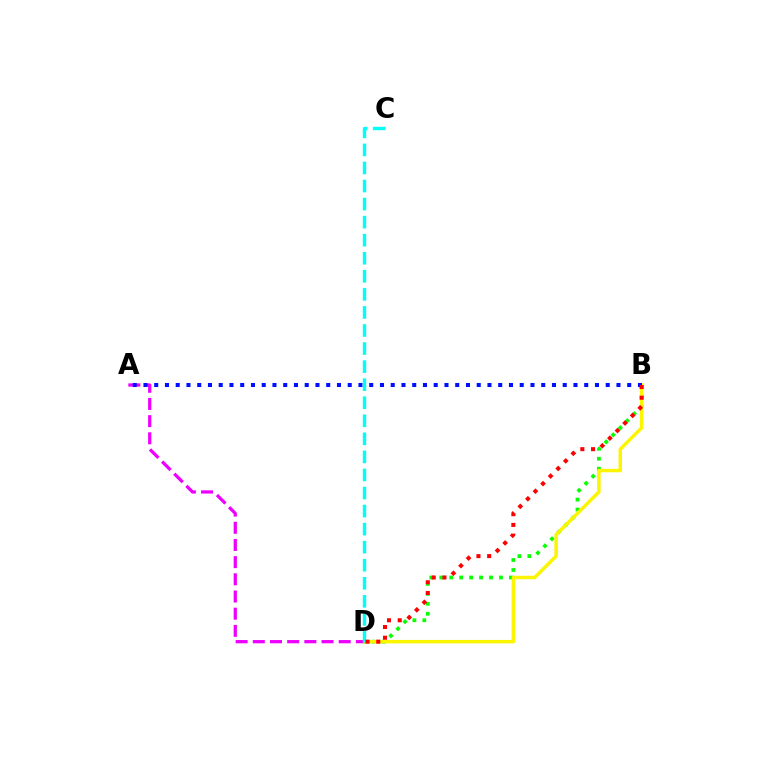{('B', 'D'): [{'color': '#08ff00', 'line_style': 'dotted', 'thickness': 2.7}, {'color': '#fcf500', 'line_style': 'solid', 'thickness': 2.48}, {'color': '#ff0000', 'line_style': 'dotted', 'thickness': 2.91}], ('A', 'D'): [{'color': '#ee00ff', 'line_style': 'dashed', 'thickness': 2.33}], ('A', 'B'): [{'color': '#0010ff', 'line_style': 'dotted', 'thickness': 2.92}], ('C', 'D'): [{'color': '#00fff6', 'line_style': 'dashed', 'thickness': 2.45}]}